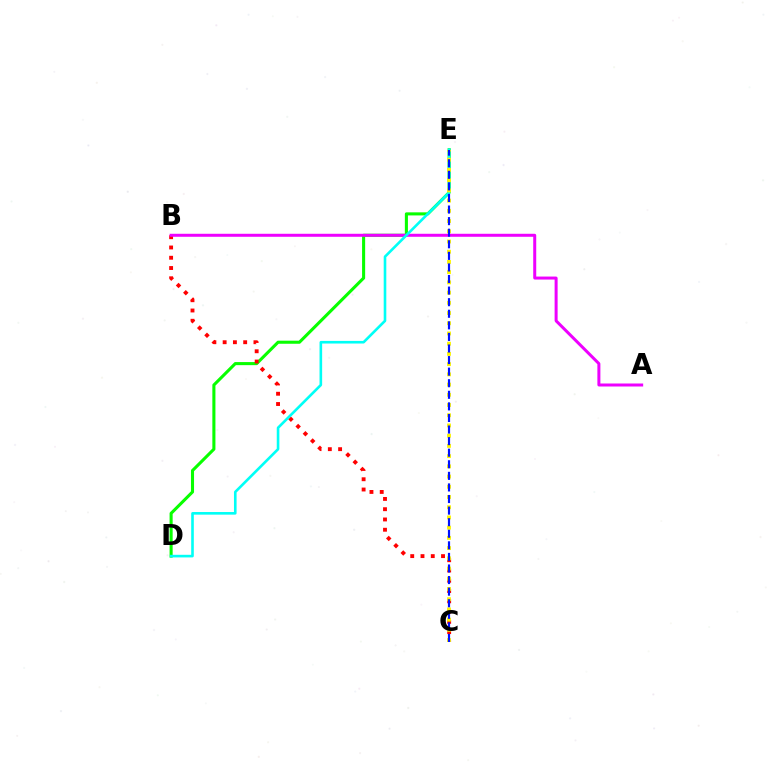{('D', 'E'): [{'color': '#08ff00', 'line_style': 'solid', 'thickness': 2.21}, {'color': '#00fff6', 'line_style': 'solid', 'thickness': 1.89}], ('B', 'C'): [{'color': '#ff0000', 'line_style': 'dotted', 'thickness': 2.79}], ('A', 'B'): [{'color': '#ee00ff', 'line_style': 'solid', 'thickness': 2.16}], ('C', 'E'): [{'color': '#fcf500', 'line_style': 'dotted', 'thickness': 2.78}, {'color': '#0010ff', 'line_style': 'dashed', 'thickness': 1.57}]}